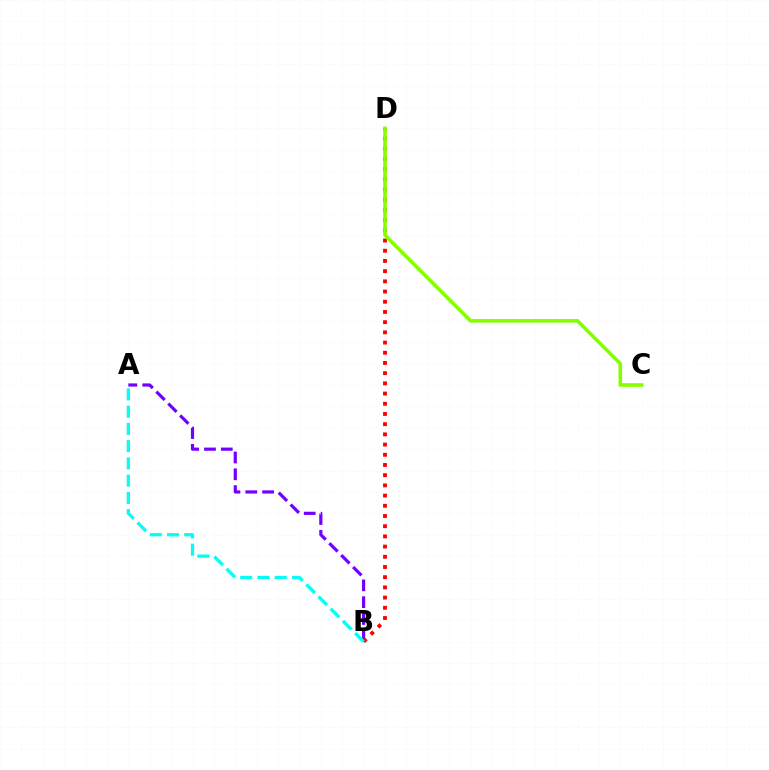{('A', 'B'): [{'color': '#7200ff', 'line_style': 'dashed', 'thickness': 2.28}, {'color': '#00fff6', 'line_style': 'dashed', 'thickness': 2.34}], ('B', 'D'): [{'color': '#ff0000', 'line_style': 'dotted', 'thickness': 2.77}], ('C', 'D'): [{'color': '#84ff00', 'line_style': 'solid', 'thickness': 2.6}]}